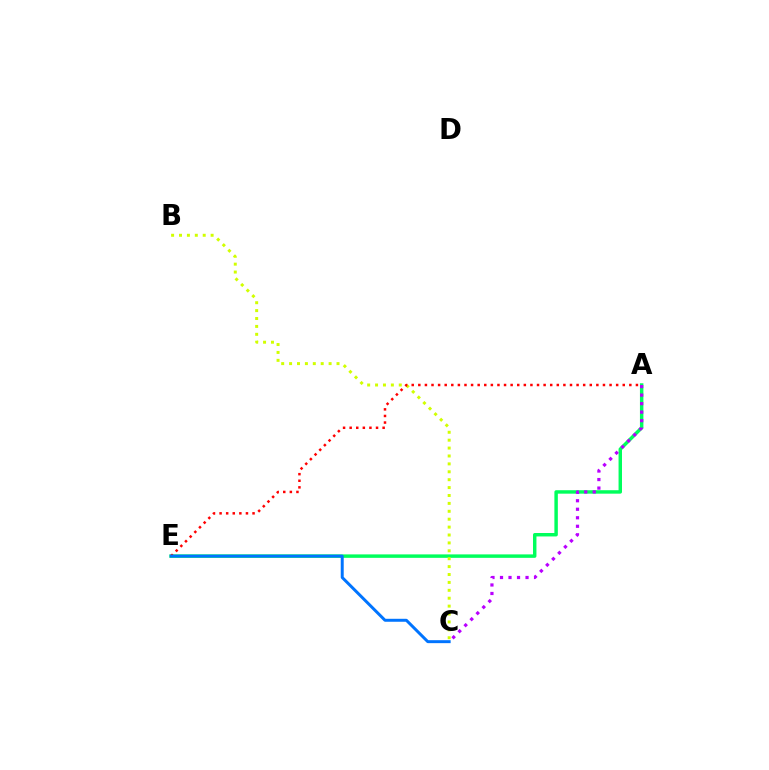{('A', 'E'): [{'color': '#00ff5c', 'line_style': 'solid', 'thickness': 2.48}, {'color': '#ff0000', 'line_style': 'dotted', 'thickness': 1.79}], ('B', 'C'): [{'color': '#d1ff00', 'line_style': 'dotted', 'thickness': 2.15}], ('C', 'E'): [{'color': '#0074ff', 'line_style': 'solid', 'thickness': 2.14}], ('A', 'C'): [{'color': '#b900ff', 'line_style': 'dotted', 'thickness': 2.31}]}